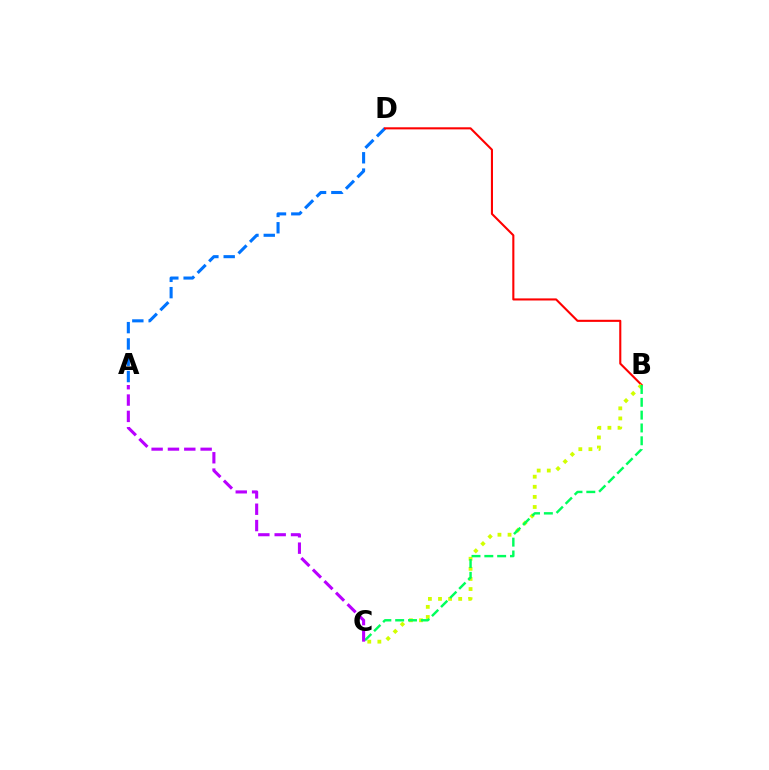{('A', 'D'): [{'color': '#0074ff', 'line_style': 'dashed', 'thickness': 2.22}], ('B', 'D'): [{'color': '#ff0000', 'line_style': 'solid', 'thickness': 1.51}], ('B', 'C'): [{'color': '#d1ff00', 'line_style': 'dotted', 'thickness': 2.74}, {'color': '#00ff5c', 'line_style': 'dashed', 'thickness': 1.74}], ('A', 'C'): [{'color': '#b900ff', 'line_style': 'dashed', 'thickness': 2.22}]}